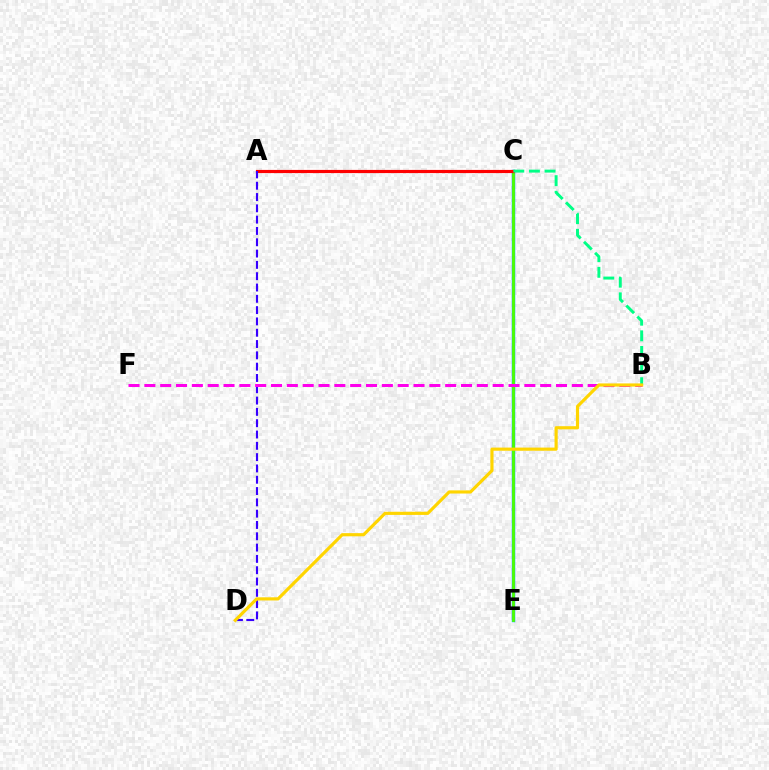{('C', 'E'): [{'color': '#009eff', 'line_style': 'solid', 'thickness': 2.5}, {'color': '#4fff00', 'line_style': 'solid', 'thickness': 2.0}], ('A', 'C'): [{'color': '#ff0000', 'line_style': 'solid', 'thickness': 2.28}], ('A', 'D'): [{'color': '#3700ff', 'line_style': 'dashed', 'thickness': 1.54}], ('B', 'F'): [{'color': '#ff00ed', 'line_style': 'dashed', 'thickness': 2.15}], ('B', 'C'): [{'color': '#00ff86', 'line_style': 'dashed', 'thickness': 2.12}], ('B', 'D'): [{'color': '#ffd500', 'line_style': 'solid', 'thickness': 2.28}]}